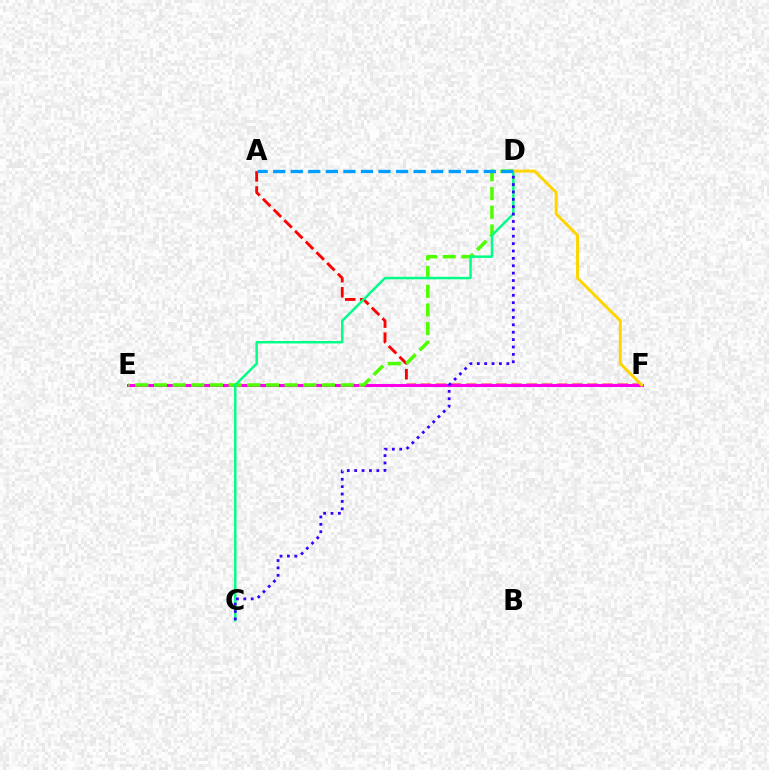{('A', 'F'): [{'color': '#ff0000', 'line_style': 'dashed', 'thickness': 2.06}], ('E', 'F'): [{'color': '#ff00ed', 'line_style': 'solid', 'thickness': 2.18}], ('D', 'E'): [{'color': '#4fff00', 'line_style': 'dashed', 'thickness': 2.54}], ('C', 'D'): [{'color': '#00ff86', 'line_style': 'solid', 'thickness': 1.78}, {'color': '#3700ff', 'line_style': 'dotted', 'thickness': 2.01}], ('D', 'F'): [{'color': '#ffd500', 'line_style': 'solid', 'thickness': 2.13}], ('A', 'D'): [{'color': '#009eff', 'line_style': 'dashed', 'thickness': 2.38}]}